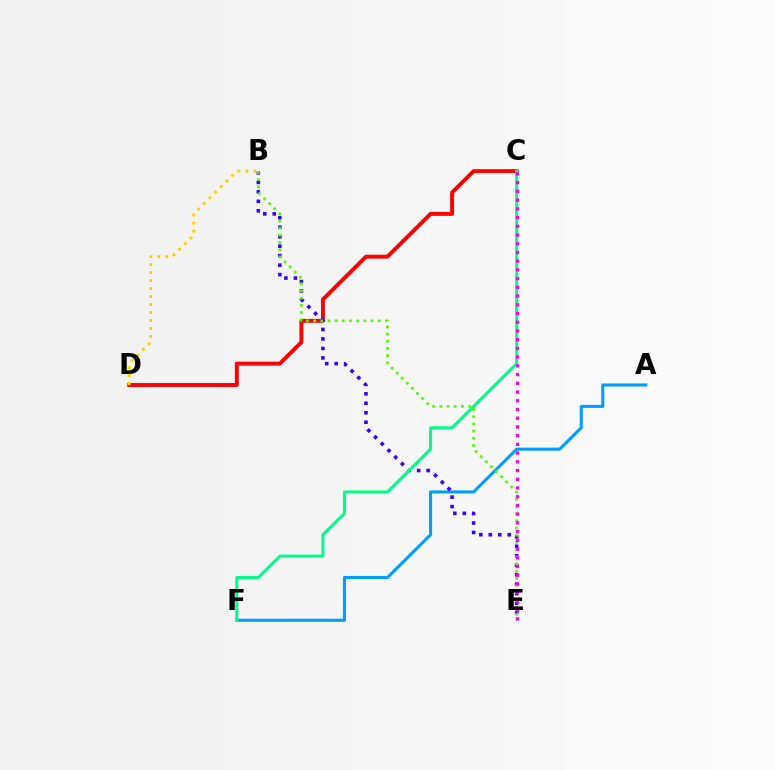{('C', 'D'): [{'color': '#ff0000', 'line_style': 'solid', 'thickness': 2.81}], ('A', 'F'): [{'color': '#009eff', 'line_style': 'solid', 'thickness': 2.2}], ('B', 'E'): [{'color': '#3700ff', 'line_style': 'dotted', 'thickness': 2.58}, {'color': '#4fff00', 'line_style': 'dotted', 'thickness': 1.95}], ('C', 'F'): [{'color': '#00ff86', 'line_style': 'solid', 'thickness': 2.16}], ('C', 'E'): [{'color': '#ff00ed', 'line_style': 'dotted', 'thickness': 2.37}], ('B', 'D'): [{'color': '#ffd500', 'line_style': 'dotted', 'thickness': 2.17}]}